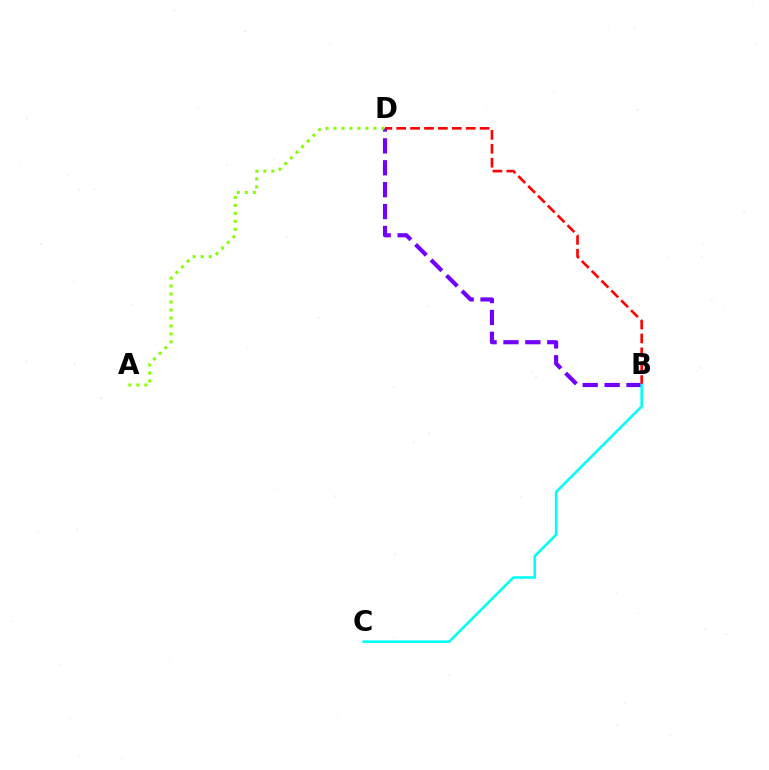{('B', 'D'): [{'color': '#7200ff', 'line_style': 'dashed', 'thickness': 2.98}, {'color': '#ff0000', 'line_style': 'dashed', 'thickness': 1.89}], ('A', 'D'): [{'color': '#84ff00', 'line_style': 'dotted', 'thickness': 2.17}], ('B', 'C'): [{'color': '#00fff6', 'line_style': 'solid', 'thickness': 1.85}]}